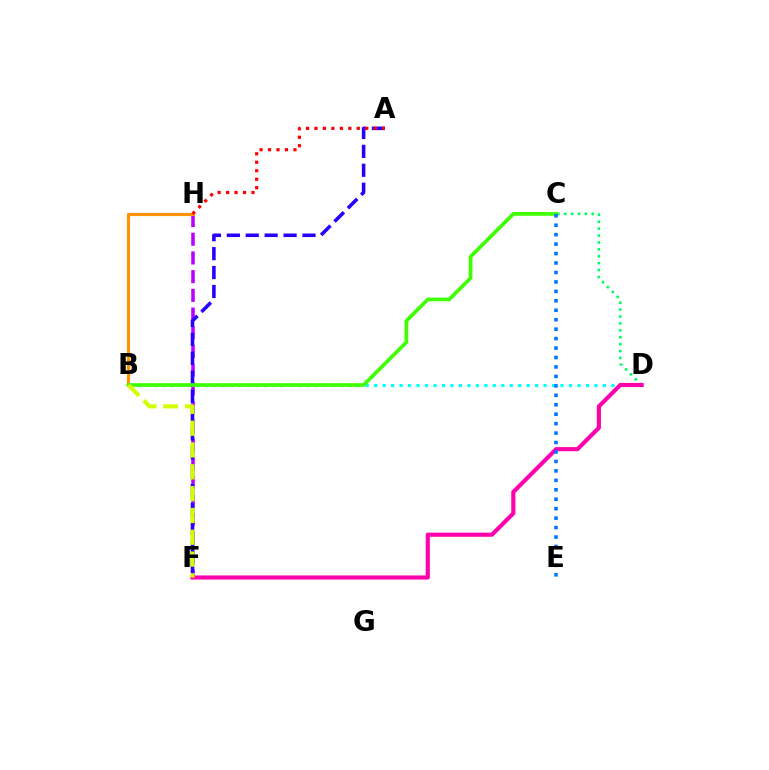{('F', 'H'): [{'color': '#b900ff', 'line_style': 'dashed', 'thickness': 2.54}], ('B', 'H'): [{'color': '#ff9400', 'line_style': 'solid', 'thickness': 2.27}], ('B', 'D'): [{'color': '#00fff6', 'line_style': 'dotted', 'thickness': 2.3}], ('A', 'F'): [{'color': '#2500ff', 'line_style': 'dashed', 'thickness': 2.57}], ('C', 'D'): [{'color': '#00ff5c', 'line_style': 'dotted', 'thickness': 1.88}], ('D', 'F'): [{'color': '#ff00ac', 'line_style': 'solid', 'thickness': 2.96}], ('B', 'C'): [{'color': '#3dff00', 'line_style': 'solid', 'thickness': 2.64}], ('C', 'E'): [{'color': '#0074ff', 'line_style': 'dotted', 'thickness': 2.57}], ('B', 'F'): [{'color': '#d1ff00', 'line_style': 'dashed', 'thickness': 2.96}], ('A', 'H'): [{'color': '#ff0000', 'line_style': 'dotted', 'thickness': 2.3}]}